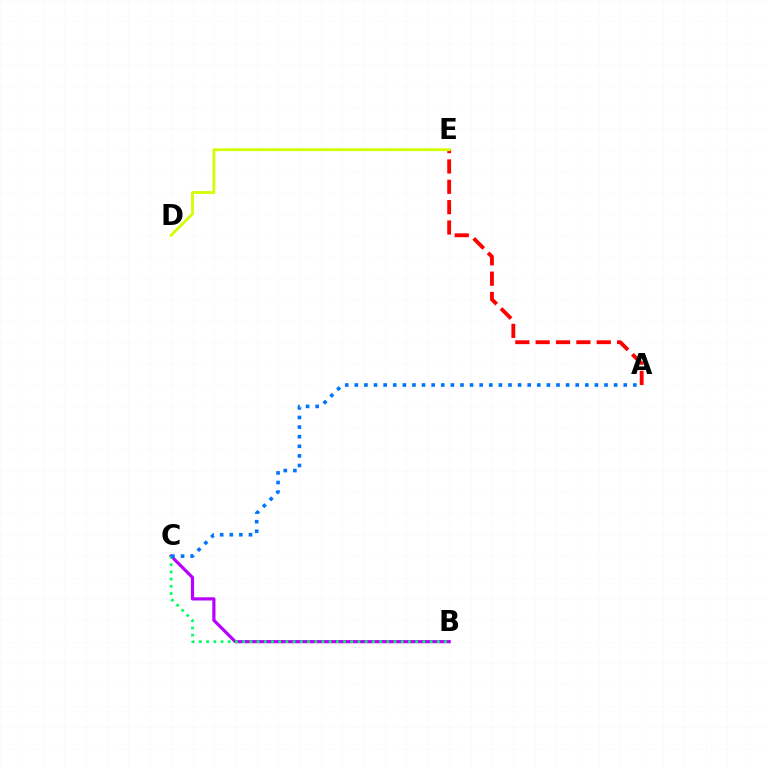{('B', 'C'): [{'color': '#b900ff', 'line_style': 'solid', 'thickness': 2.29}, {'color': '#00ff5c', 'line_style': 'dotted', 'thickness': 1.96}], ('A', 'E'): [{'color': '#ff0000', 'line_style': 'dashed', 'thickness': 2.76}], ('D', 'E'): [{'color': '#d1ff00', 'line_style': 'solid', 'thickness': 2.01}], ('A', 'C'): [{'color': '#0074ff', 'line_style': 'dotted', 'thickness': 2.61}]}